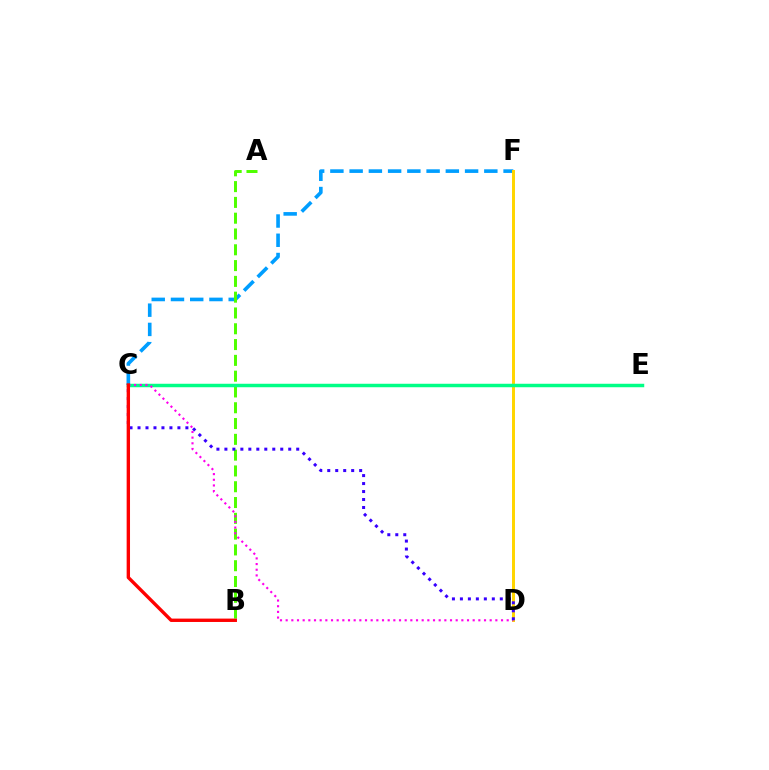{('C', 'F'): [{'color': '#009eff', 'line_style': 'dashed', 'thickness': 2.61}], ('D', 'F'): [{'color': '#ffd500', 'line_style': 'solid', 'thickness': 2.15}], ('A', 'B'): [{'color': '#4fff00', 'line_style': 'dashed', 'thickness': 2.15}], ('C', 'E'): [{'color': '#00ff86', 'line_style': 'solid', 'thickness': 2.51}], ('C', 'D'): [{'color': '#ff00ed', 'line_style': 'dotted', 'thickness': 1.54}, {'color': '#3700ff', 'line_style': 'dotted', 'thickness': 2.17}], ('B', 'C'): [{'color': '#ff0000', 'line_style': 'solid', 'thickness': 2.43}]}